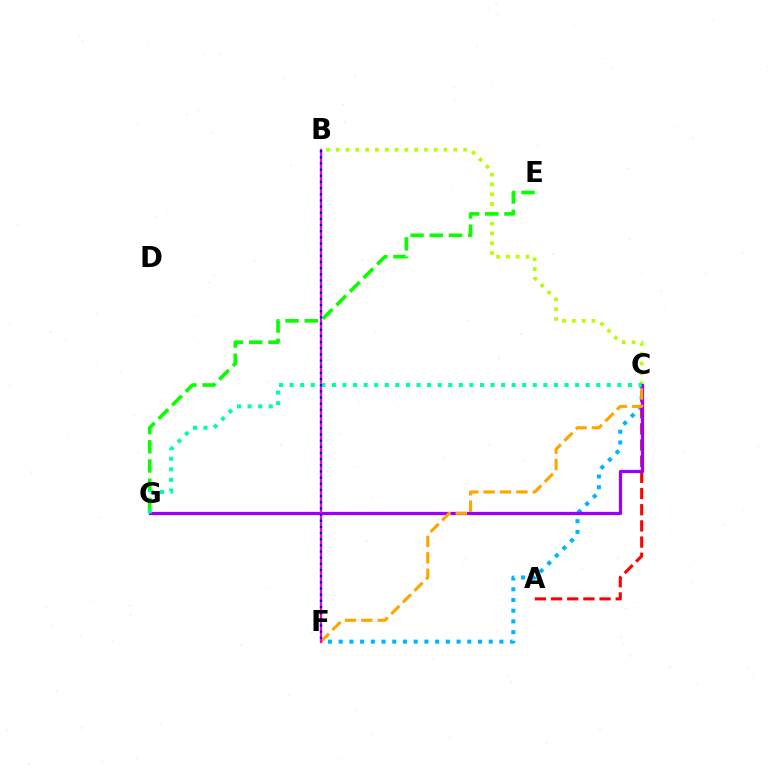{('C', 'F'): [{'color': '#00b5ff', 'line_style': 'dotted', 'thickness': 2.91}, {'color': '#ffa500', 'line_style': 'dashed', 'thickness': 2.23}], ('A', 'C'): [{'color': '#ff0000', 'line_style': 'dashed', 'thickness': 2.2}], ('B', 'C'): [{'color': '#b3ff00', 'line_style': 'dotted', 'thickness': 2.66}], ('E', 'G'): [{'color': '#08ff00', 'line_style': 'dashed', 'thickness': 2.61}], ('C', 'G'): [{'color': '#9b00ff', 'line_style': 'solid', 'thickness': 2.32}, {'color': '#00ff9d', 'line_style': 'dotted', 'thickness': 2.87}], ('B', 'F'): [{'color': '#ff00bd', 'line_style': 'solid', 'thickness': 1.6}, {'color': '#0010ff', 'line_style': 'dotted', 'thickness': 1.67}]}